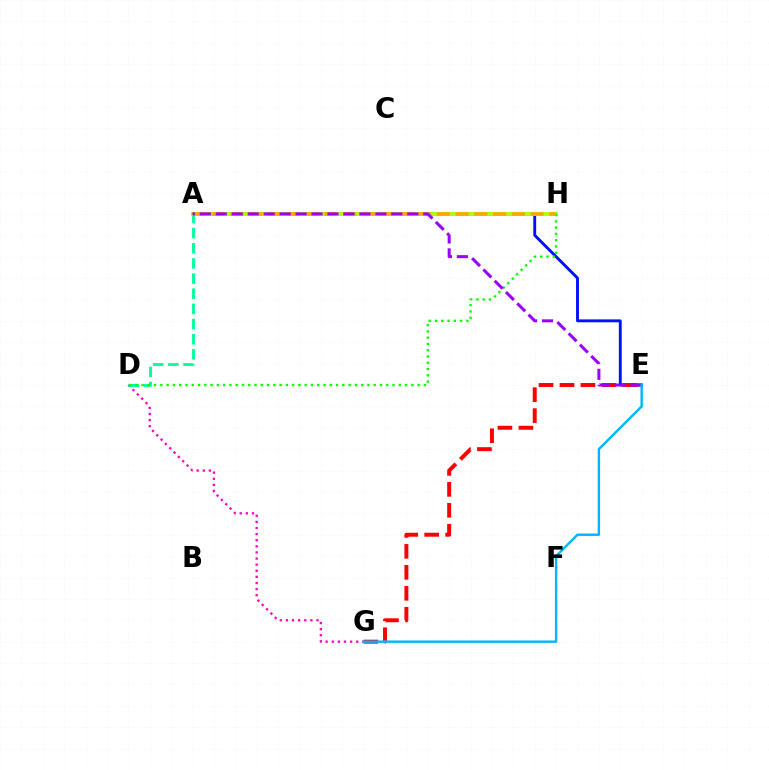{('D', 'G'): [{'color': '#ff00bd', 'line_style': 'dotted', 'thickness': 1.66}], ('A', 'E'): [{'color': '#0010ff', 'line_style': 'solid', 'thickness': 2.08}, {'color': '#9b00ff', 'line_style': 'dashed', 'thickness': 2.17}], ('A', 'D'): [{'color': '#00ff9d', 'line_style': 'dashed', 'thickness': 2.06}], ('E', 'G'): [{'color': '#ff0000', 'line_style': 'dashed', 'thickness': 2.85}, {'color': '#00b5ff', 'line_style': 'solid', 'thickness': 1.73}], ('A', 'H'): [{'color': '#b3ff00', 'line_style': 'solid', 'thickness': 2.78}, {'color': '#ffa500', 'line_style': 'dashed', 'thickness': 2.55}], ('D', 'H'): [{'color': '#08ff00', 'line_style': 'dotted', 'thickness': 1.7}]}